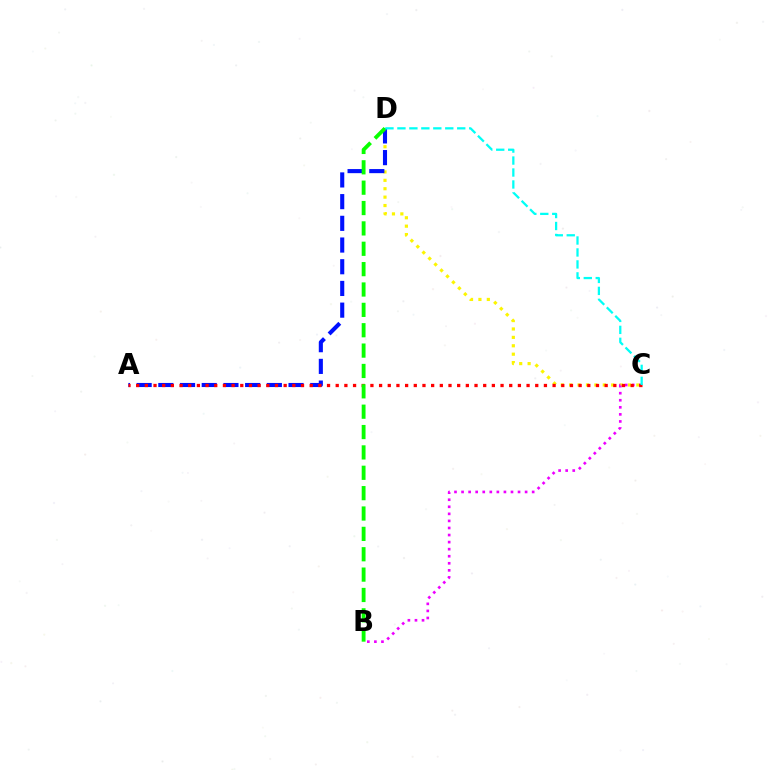{('C', 'D'): [{'color': '#fcf500', 'line_style': 'dotted', 'thickness': 2.28}, {'color': '#00fff6', 'line_style': 'dashed', 'thickness': 1.63}], ('B', 'C'): [{'color': '#ee00ff', 'line_style': 'dotted', 'thickness': 1.92}], ('A', 'D'): [{'color': '#0010ff', 'line_style': 'dashed', 'thickness': 2.95}], ('A', 'C'): [{'color': '#ff0000', 'line_style': 'dotted', 'thickness': 2.36}], ('B', 'D'): [{'color': '#08ff00', 'line_style': 'dashed', 'thickness': 2.77}]}